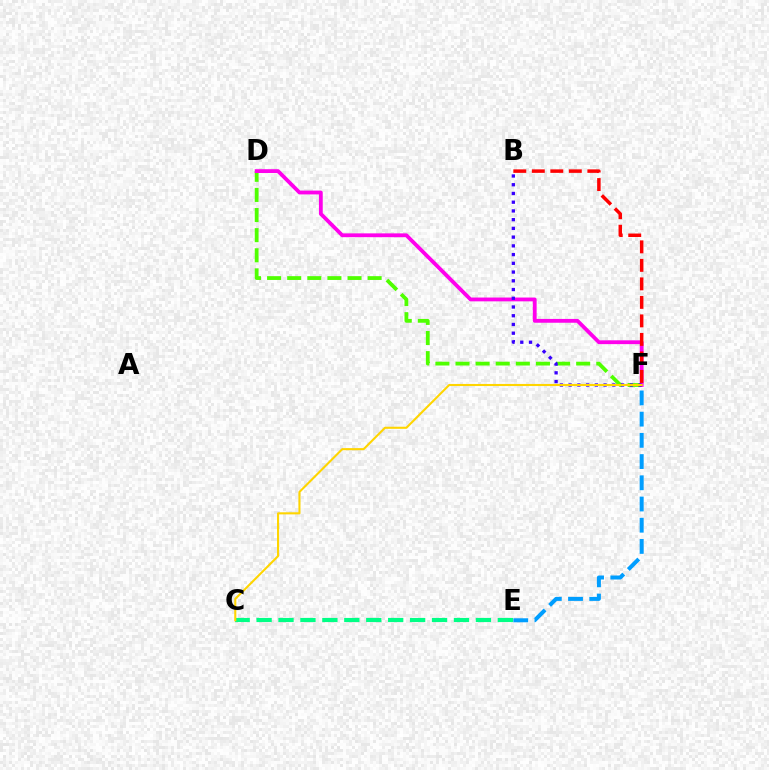{('D', 'F'): [{'color': '#4fff00', 'line_style': 'dashed', 'thickness': 2.73}, {'color': '#ff00ed', 'line_style': 'solid', 'thickness': 2.74}], ('B', 'F'): [{'color': '#3700ff', 'line_style': 'dotted', 'thickness': 2.37}, {'color': '#ff0000', 'line_style': 'dashed', 'thickness': 2.51}], ('E', 'F'): [{'color': '#009eff', 'line_style': 'dashed', 'thickness': 2.88}], ('C', 'E'): [{'color': '#00ff86', 'line_style': 'dashed', 'thickness': 2.98}], ('C', 'F'): [{'color': '#ffd500', 'line_style': 'solid', 'thickness': 1.51}]}